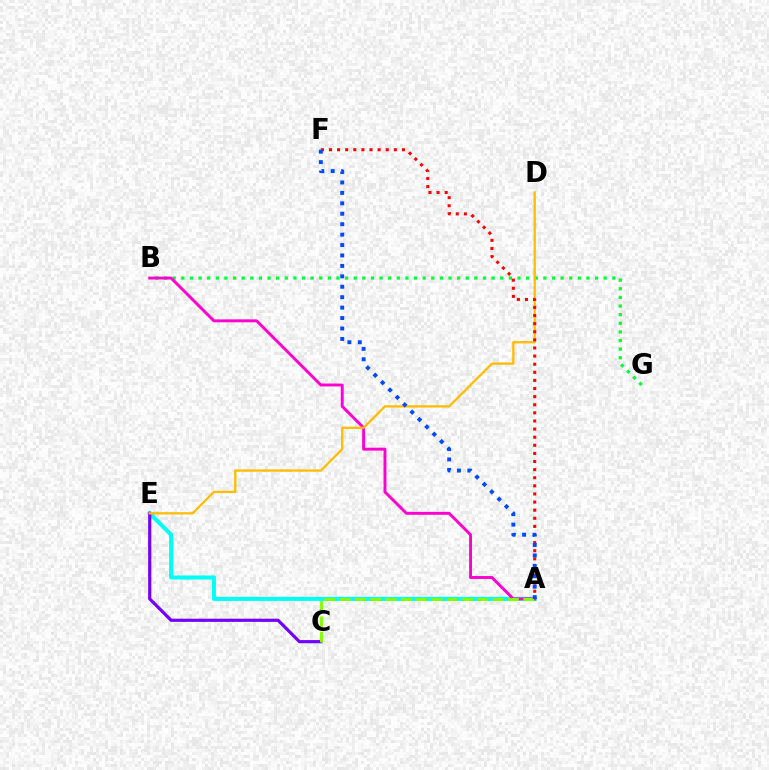{('A', 'E'): [{'color': '#00fff6', 'line_style': 'solid', 'thickness': 2.94}], ('B', 'G'): [{'color': '#00ff39', 'line_style': 'dotted', 'thickness': 2.34}], ('C', 'E'): [{'color': '#7200ff', 'line_style': 'solid', 'thickness': 2.28}], ('A', 'B'): [{'color': '#ff00cf', 'line_style': 'solid', 'thickness': 2.1}], ('D', 'E'): [{'color': '#ffbd00', 'line_style': 'solid', 'thickness': 1.64}], ('A', 'C'): [{'color': '#84ff00', 'line_style': 'dashed', 'thickness': 2.08}], ('A', 'F'): [{'color': '#ff0000', 'line_style': 'dotted', 'thickness': 2.2}, {'color': '#004bff', 'line_style': 'dotted', 'thickness': 2.83}]}